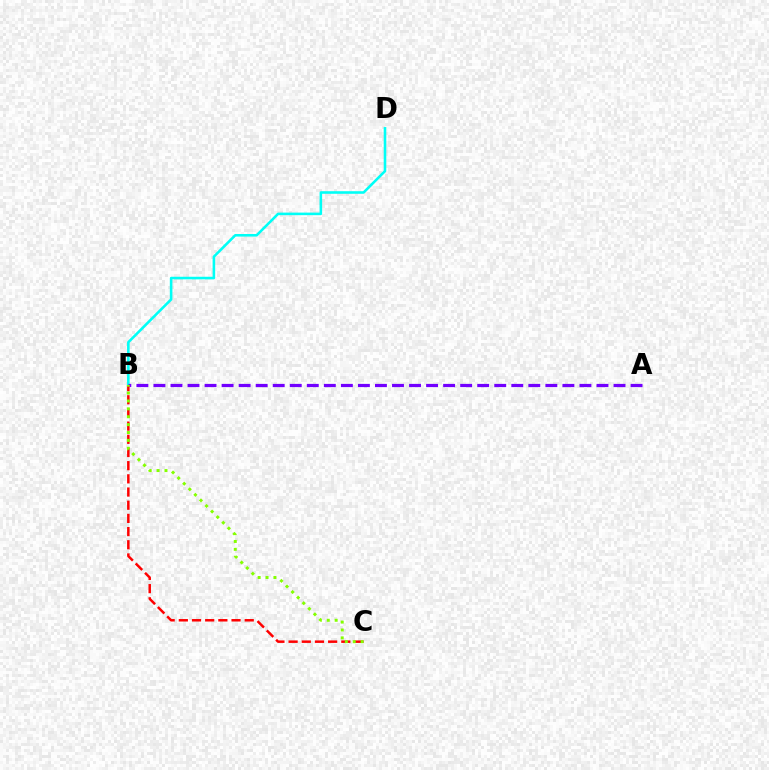{('B', 'D'): [{'color': '#00fff6', 'line_style': 'solid', 'thickness': 1.86}], ('A', 'B'): [{'color': '#7200ff', 'line_style': 'dashed', 'thickness': 2.31}], ('B', 'C'): [{'color': '#ff0000', 'line_style': 'dashed', 'thickness': 1.79}, {'color': '#84ff00', 'line_style': 'dotted', 'thickness': 2.14}]}